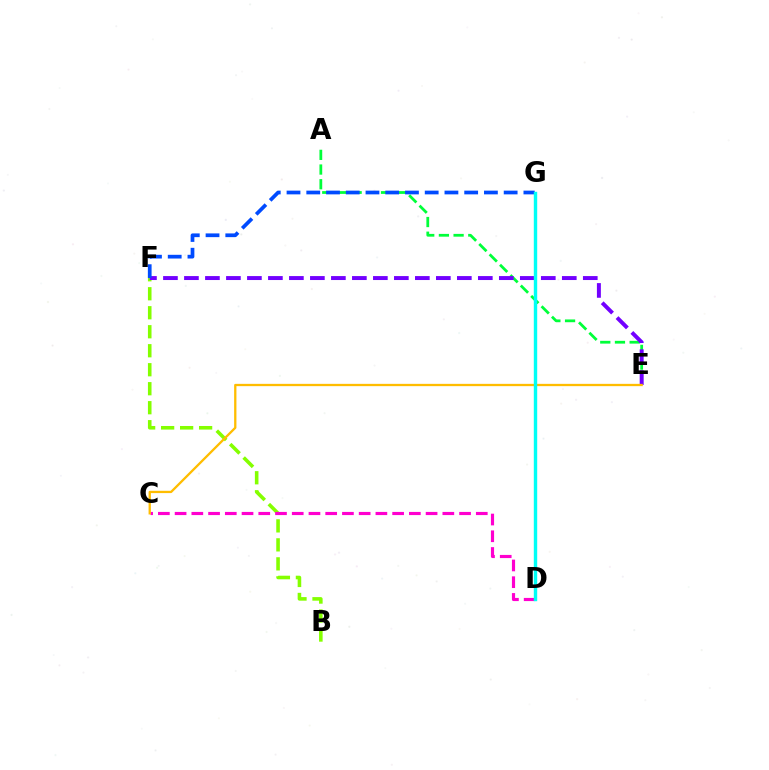{('D', 'G'): [{'color': '#ff0000', 'line_style': 'dashed', 'thickness': 2.14}, {'color': '#00fff6', 'line_style': 'solid', 'thickness': 2.45}], ('B', 'F'): [{'color': '#84ff00', 'line_style': 'dashed', 'thickness': 2.58}], ('C', 'D'): [{'color': '#ff00cf', 'line_style': 'dashed', 'thickness': 2.27}], ('A', 'E'): [{'color': '#00ff39', 'line_style': 'dashed', 'thickness': 2.0}], ('E', 'F'): [{'color': '#7200ff', 'line_style': 'dashed', 'thickness': 2.85}], ('C', 'E'): [{'color': '#ffbd00', 'line_style': 'solid', 'thickness': 1.65}], ('F', 'G'): [{'color': '#004bff', 'line_style': 'dashed', 'thickness': 2.68}]}